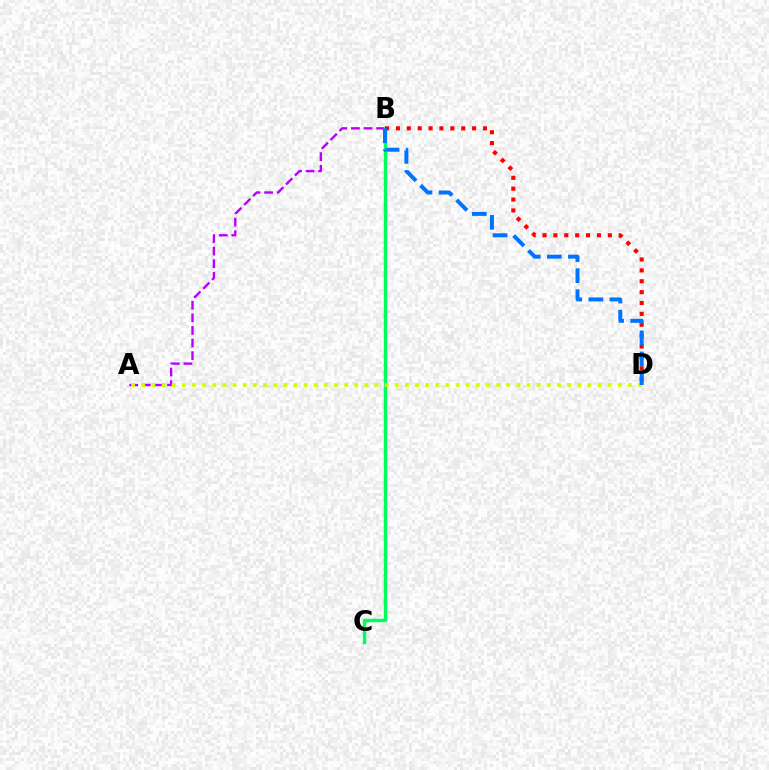{('A', 'B'): [{'color': '#b900ff', 'line_style': 'dashed', 'thickness': 1.71}], ('B', 'C'): [{'color': '#00ff5c', 'line_style': 'solid', 'thickness': 2.48}], ('B', 'D'): [{'color': '#ff0000', 'line_style': 'dotted', 'thickness': 2.96}, {'color': '#0074ff', 'line_style': 'dashed', 'thickness': 2.86}], ('A', 'D'): [{'color': '#d1ff00', 'line_style': 'dotted', 'thickness': 2.75}]}